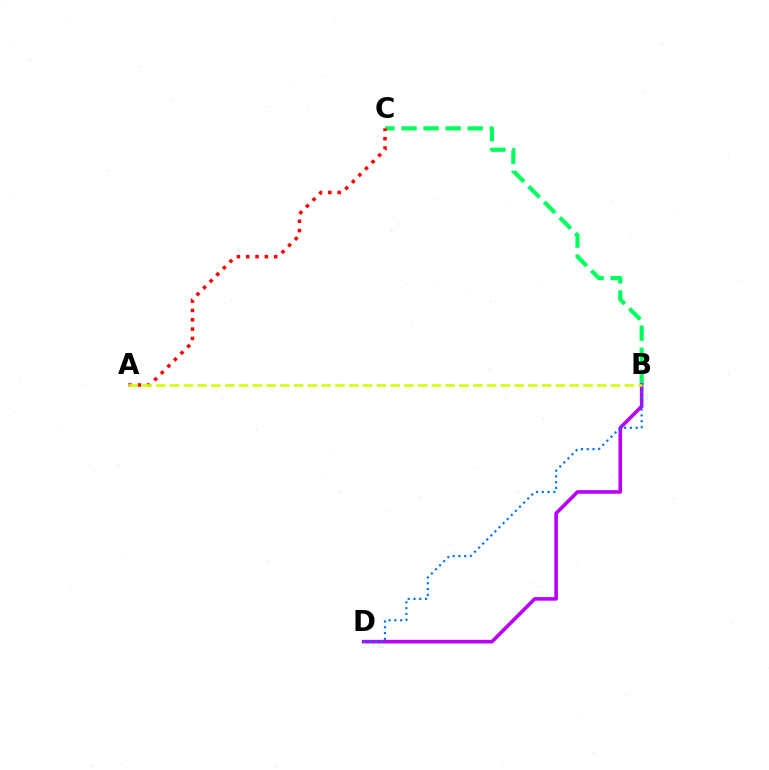{('B', 'C'): [{'color': '#00ff5c', 'line_style': 'dashed', 'thickness': 3.0}], ('B', 'D'): [{'color': '#b900ff', 'line_style': 'solid', 'thickness': 2.58}, {'color': '#0074ff', 'line_style': 'dotted', 'thickness': 1.57}], ('A', 'C'): [{'color': '#ff0000', 'line_style': 'dotted', 'thickness': 2.53}], ('A', 'B'): [{'color': '#d1ff00', 'line_style': 'dashed', 'thickness': 1.87}]}